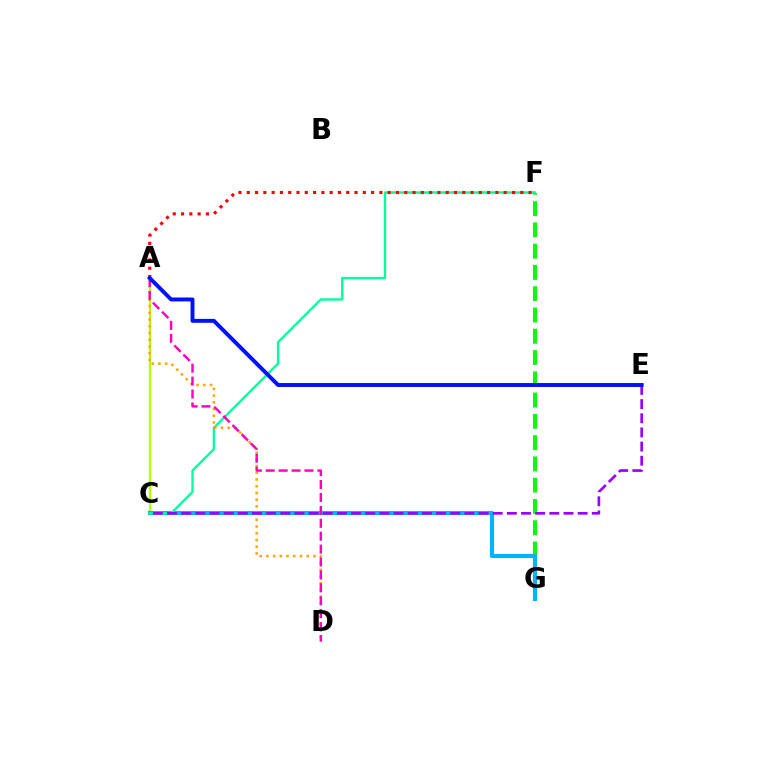{('A', 'C'): [{'color': '#b3ff00', 'line_style': 'solid', 'thickness': 1.65}], ('F', 'G'): [{'color': '#08ff00', 'line_style': 'dashed', 'thickness': 2.89}], ('C', 'G'): [{'color': '#00b5ff', 'line_style': 'solid', 'thickness': 2.99}], ('C', 'F'): [{'color': '#00ff9d', 'line_style': 'solid', 'thickness': 1.71}], ('A', 'D'): [{'color': '#ffa500', 'line_style': 'dotted', 'thickness': 1.82}, {'color': '#ff00bd', 'line_style': 'dashed', 'thickness': 1.75}], ('C', 'E'): [{'color': '#9b00ff', 'line_style': 'dashed', 'thickness': 1.92}], ('A', 'F'): [{'color': '#ff0000', 'line_style': 'dotted', 'thickness': 2.25}], ('A', 'E'): [{'color': '#0010ff', 'line_style': 'solid', 'thickness': 2.82}]}